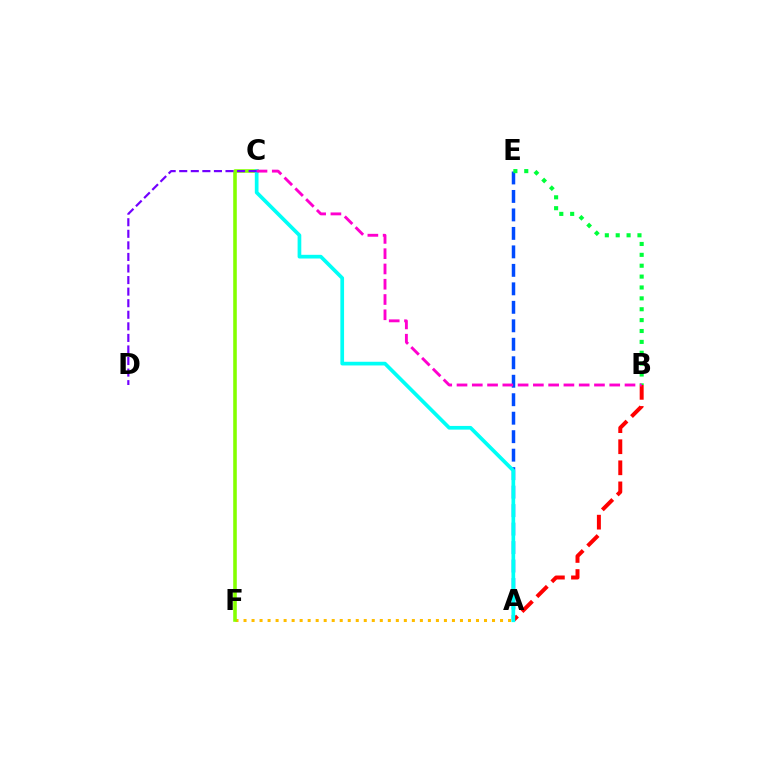{('A', 'E'): [{'color': '#004bff', 'line_style': 'dashed', 'thickness': 2.51}], ('A', 'F'): [{'color': '#ffbd00', 'line_style': 'dotted', 'thickness': 2.18}], ('A', 'B'): [{'color': '#ff0000', 'line_style': 'dashed', 'thickness': 2.86}], ('C', 'F'): [{'color': '#84ff00', 'line_style': 'solid', 'thickness': 2.57}], ('B', 'E'): [{'color': '#00ff39', 'line_style': 'dotted', 'thickness': 2.96}], ('A', 'C'): [{'color': '#00fff6', 'line_style': 'solid', 'thickness': 2.66}], ('B', 'C'): [{'color': '#ff00cf', 'line_style': 'dashed', 'thickness': 2.07}], ('C', 'D'): [{'color': '#7200ff', 'line_style': 'dashed', 'thickness': 1.57}]}